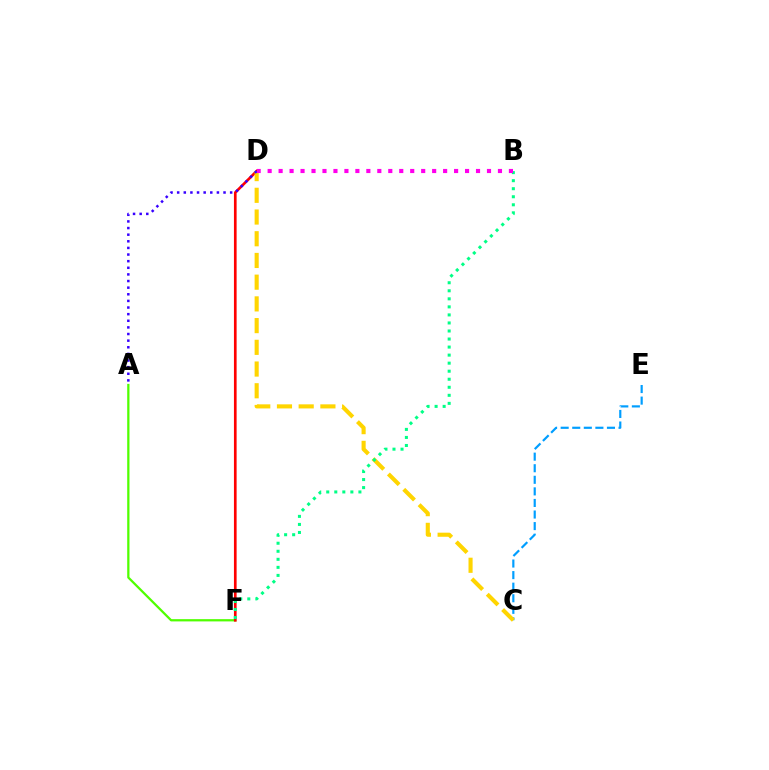{('A', 'F'): [{'color': '#4fff00', 'line_style': 'solid', 'thickness': 1.62}], ('D', 'F'): [{'color': '#ff0000', 'line_style': 'solid', 'thickness': 1.93}], ('C', 'E'): [{'color': '#009eff', 'line_style': 'dashed', 'thickness': 1.57}], ('C', 'D'): [{'color': '#ffd500', 'line_style': 'dashed', 'thickness': 2.95}], ('A', 'D'): [{'color': '#3700ff', 'line_style': 'dotted', 'thickness': 1.8}], ('B', 'F'): [{'color': '#00ff86', 'line_style': 'dotted', 'thickness': 2.18}], ('B', 'D'): [{'color': '#ff00ed', 'line_style': 'dotted', 'thickness': 2.98}]}